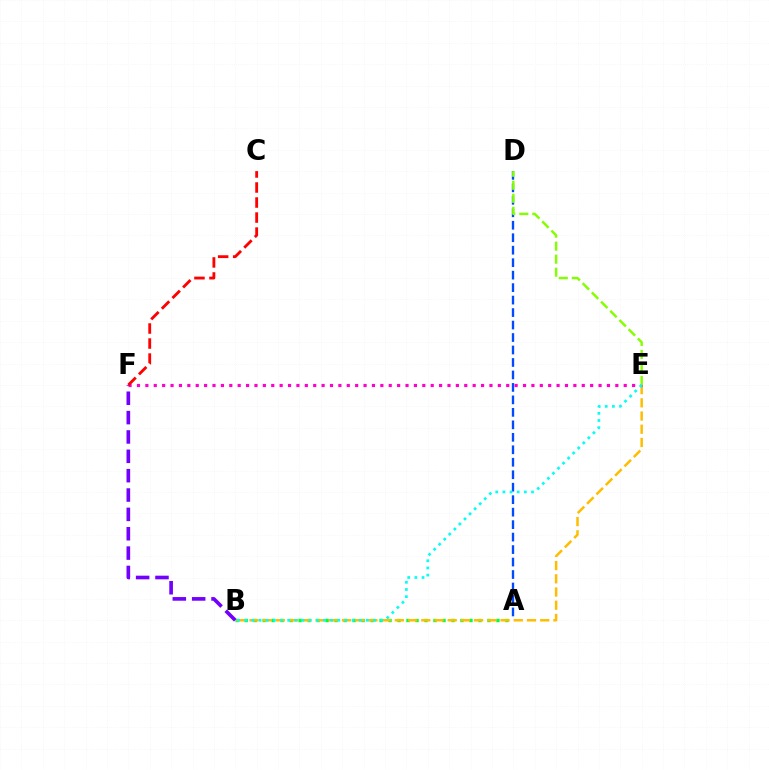{('A', 'B'): [{'color': '#00ff39', 'line_style': 'dotted', 'thickness': 2.44}], ('B', 'E'): [{'color': '#ffbd00', 'line_style': 'dashed', 'thickness': 1.8}, {'color': '#00fff6', 'line_style': 'dotted', 'thickness': 1.94}], ('A', 'D'): [{'color': '#004bff', 'line_style': 'dashed', 'thickness': 1.69}], ('E', 'F'): [{'color': '#ff00cf', 'line_style': 'dotted', 'thickness': 2.28}], ('D', 'E'): [{'color': '#84ff00', 'line_style': 'dashed', 'thickness': 1.77}], ('B', 'F'): [{'color': '#7200ff', 'line_style': 'dashed', 'thickness': 2.63}], ('C', 'F'): [{'color': '#ff0000', 'line_style': 'dashed', 'thickness': 2.04}]}